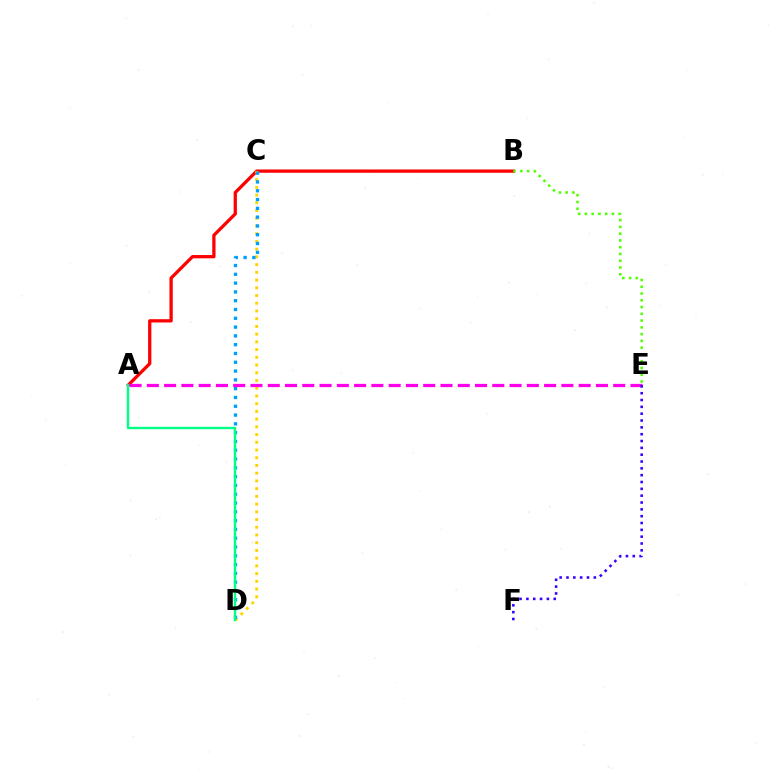{('A', 'B'): [{'color': '#ff0000', 'line_style': 'solid', 'thickness': 2.36}], ('C', 'D'): [{'color': '#ffd500', 'line_style': 'dotted', 'thickness': 2.1}, {'color': '#009eff', 'line_style': 'dotted', 'thickness': 2.39}], ('A', 'E'): [{'color': '#ff00ed', 'line_style': 'dashed', 'thickness': 2.35}], ('A', 'D'): [{'color': '#00ff86', 'line_style': 'solid', 'thickness': 1.72}], ('B', 'E'): [{'color': '#4fff00', 'line_style': 'dotted', 'thickness': 1.84}], ('E', 'F'): [{'color': '#3700ff', 'line_style': 'dotted', 'thickness': 1.86}]}